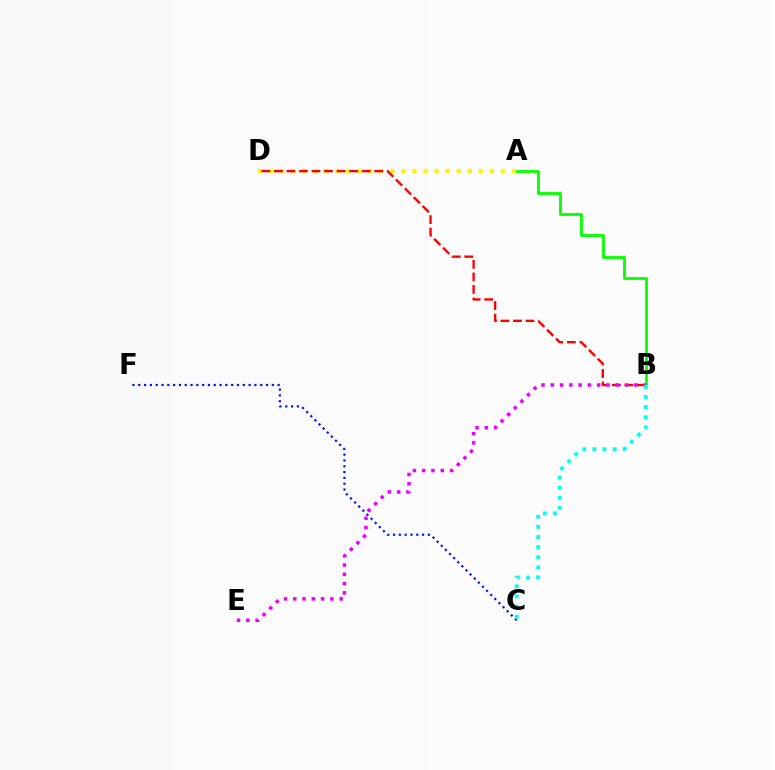{('A', 'D'): [{'color': '#fcf500', 'line_style': 'dotted', 'thickness': 3.0}], ('A', 'B'): [{'color': '#08ff00', 'line_style': 'solid', 'thickness': 2.02}], ('B', 'D'): [{'color': '#ff0000', 'line_style': 'dashed', 'thickness': 1.7}], ('C', 'F'): [{'color': '#0010ff', 'line_style': 'dotted', 'thickness': 1.58}], ('B', 'E'): [{'color': '#ee00ff', 'line_style': 'dotted', 'thickness': 2.52}], ('B', 'C'): [{'color': '#00fff6', 'line_style': 'dotted', 'thickness': 2.75}]}